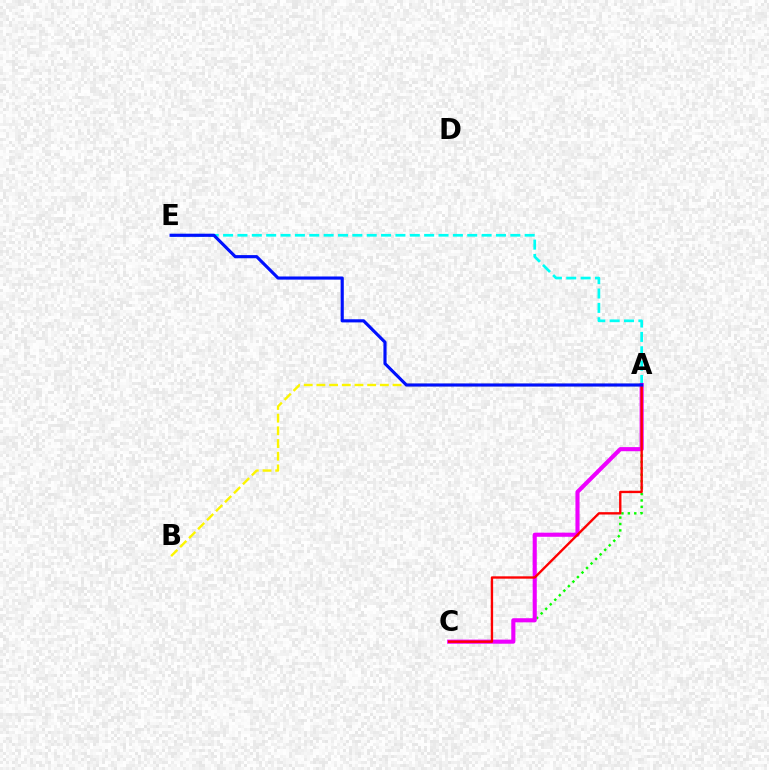{('A', 'E'): [{'color': '#00fff6', 'line_style': 'dashed', 'thickness': 1.95}, {'color': '#0010ff', 'line_style': 'solid', 'thickness': 2.26}], ('A', 'C'): [{'color': '#08ff00', 'line_style': 'dotted', 'thickness': 1.74}, {'color': '#ee00ff', 'line_style': 'solid', 'thickness': 2.96}, {'color': '#ff0000', 'line_style': 'solid', 'thickness': 1.7}], ('A', 'B'): [{'color': '#fcf500', 'line_style': 'dashed', 'thickness': 1.72}]}